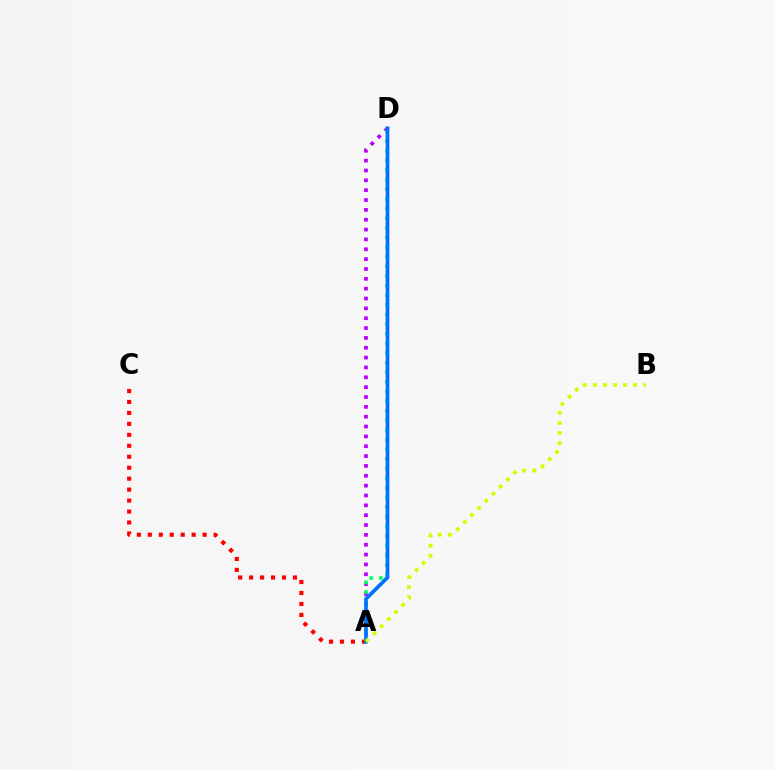{('A', 'D'): [{'color': '#b900ff', 'line_style': 'dotted', 'thickness': 2.68}, {'color': '#00ff5c', 'line_style': 'dotted', 'thickness': 2.62}, {'color': '#0074ff', 'line_style': 'solid', 'thickness': 2.7}], ('A', 'C'): [{'color': '#ff0000', 'line_style': 'dotted', 'thickness': 2.98}], ('A', 'B'): [{'color': '#d1ff00', 'line_style': 'dotted', 'thickness': 2.74}]}